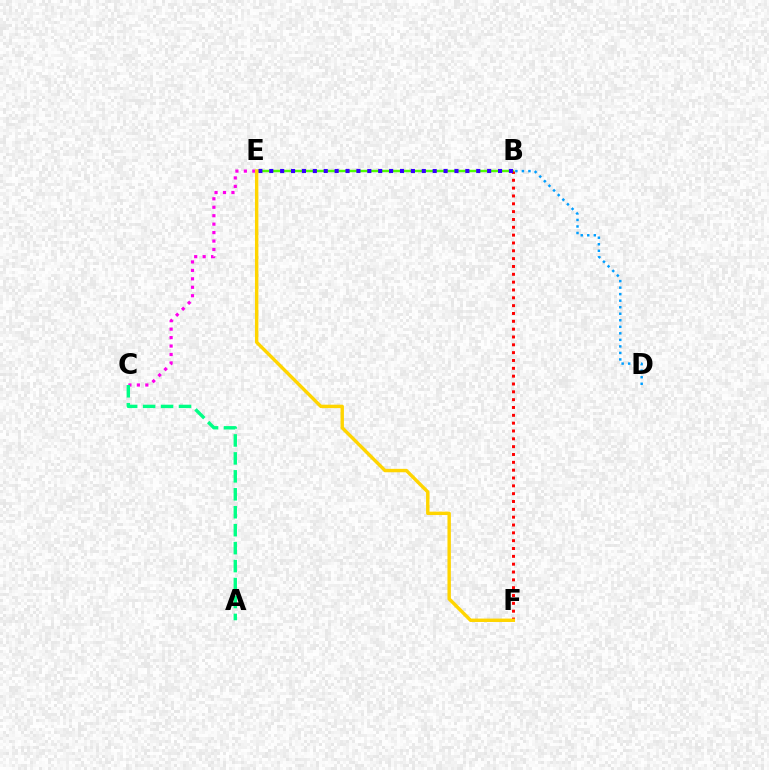{('C', 'E'): [{'color': '#ff00ed', 'line_style': 'dotted', 'thickness': 2.3}], ('B', 'D'): [{'color': '#009eff', 'line_style': 'dotted', 'thickness': 1.77}], ('B', 'E'): [{'color': '#4fff00', 'line_style': 'solid', 'thickness': 1.76}, {'color': '#3700ff', 'line_style': 'dotted', 'thickness': 2.96}], ('B', 'F'): [{'color': '#ff0000', 'line_style': 'dotted', 'thickness': 2.13}], ('A', 'C'): [{'color': '#00ff86', 'line_style': 'dashed', 'thickness': 2.44}], ('E', 'F'): [{'color': '#ffd500', 'line_style': 'solid', 'thickness': 2.46}]}